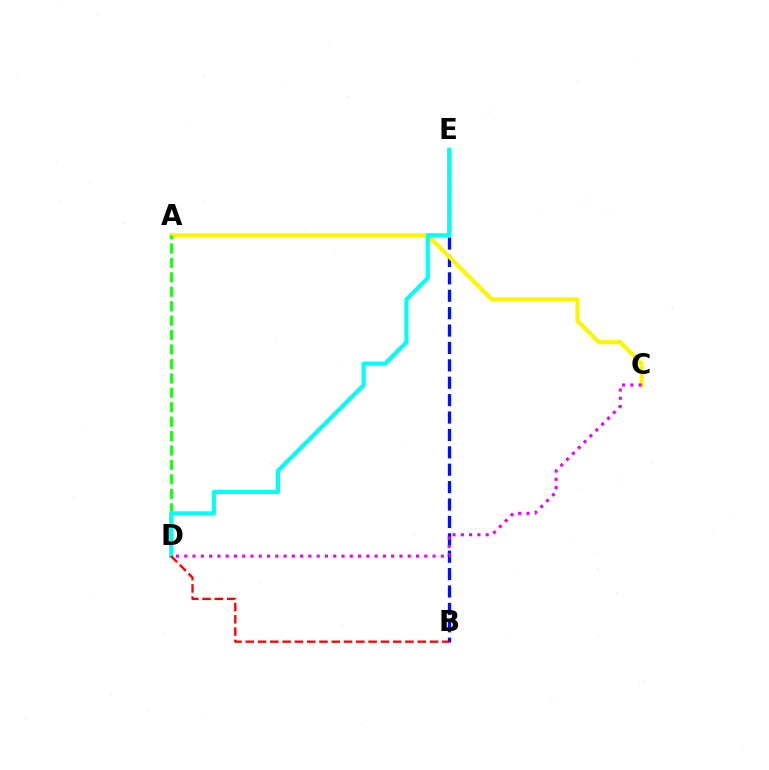{('B', 'E'): [{'color': '#0010ff', 'line_style': 'dashed', 'thickness': 2.36}], ('A', 'C'): [{'color': '#fcf500', 'line_style': 'solid', 'thickness': 2.98}], ('A', 'D'): [{'color': '#08ff00', 'line_style': 'dashed', 'thickness': 1.96}], ('D', 'E'): [{'color': '#00fff6', 'line_style': 'solid', 'thickness': 2.96}], ('C', 'D'): [{'color': '#ee00ff', 'line_style': 'dotted', 'thickness': 2.25}], ('B', 'D'): [{'color': '#ff0000', 'line_style': 'dashed', 'thickness': 1.67}]}